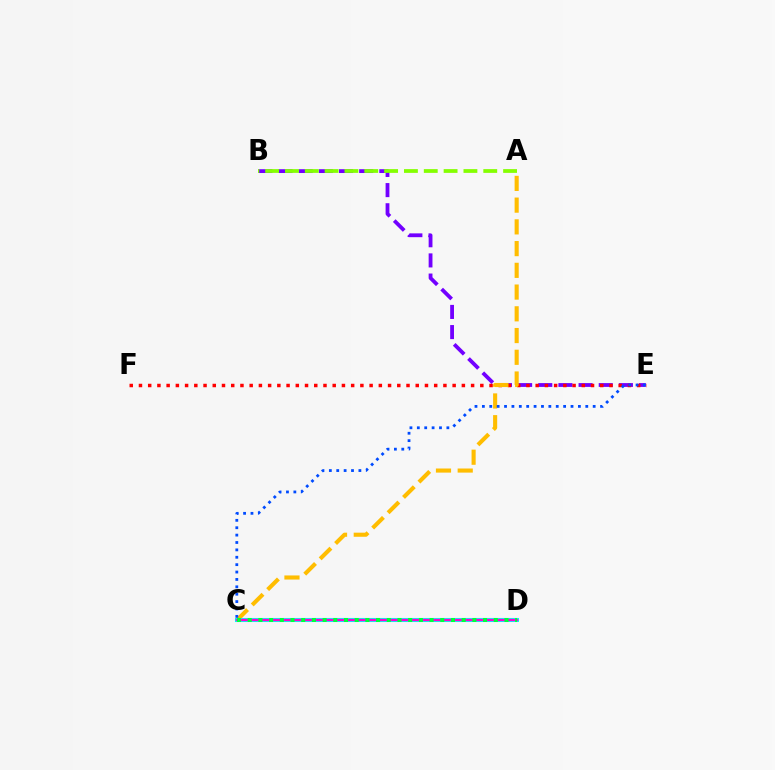{('B', 'E'): [{'color': '#7200ff', 'line_style': 'dashed', 'thickness': 2.74}], ('E', 'F'): [{'color': '#ff0000', 'line_style': 'dotted', 'thickness': 2.51}], ('A', 'C'): [{'color': '#ffbd00', 'line_style': 'dashed', 'thickness': 2.95}], ('C', 'D'): [{'color': '#00fff6', 'line_style': 'solid', 'thickness': 2.93}, {'color': '#ff00cf', 'line_style': 'solid', 'thickness': 1.66}, {'color': '#00ff39', 'line_style': 'dotted', 'thickness': 2.91}], ('A', 'B'): [{'color': '#84ff00', 'line_style': 'dashed', 'thickness': 2.69}], ('C', 'E'): [{'color': '#004bff', 'line_style': 'dotted', 'thickness': 2.01}]}